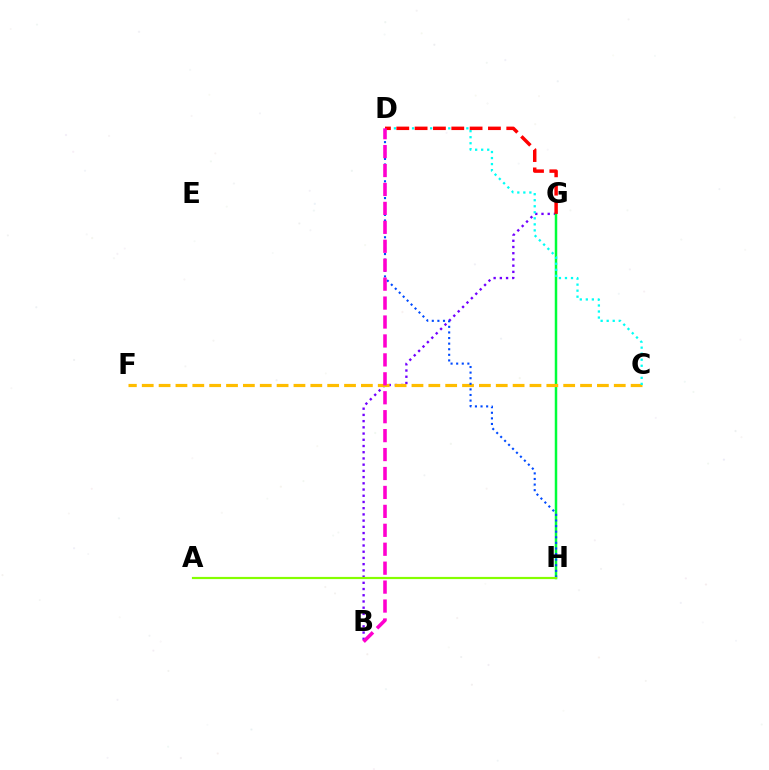{('B', 'G'): [{'color': '#7200ff', 'line_style': 'dotted', 'thickness': 1.69}], ('G', 'H'): [{'color': '#00ff39', 'line_style': 'solid', 'thickness': 1.79}], ('C', 'F'): [{'color': '#ffbd00', 'line_style': 'dashed', 'thickness': 2.29}], ('C', 'D'): [{'color': '#00fff6', 'line_style': 'dotted', 'thickness': 1.64}], ('D', 'G'): [{'color': '#ff0000', 'line_style': 'dashed', 'thickness': 2.49}], ('D', 'H'): [{'color': '#004bff', 'line_style': 'dotted', 'thickness': 1.52}], ('B', 'D'): [{'color': '#ff00cf', 'line_style': 'dashed', 'thickness': 2.57}], ('A', 'H'): [{'color': '#84ff00', 'line_style': 'solid', 'thickness': 1.57}]}